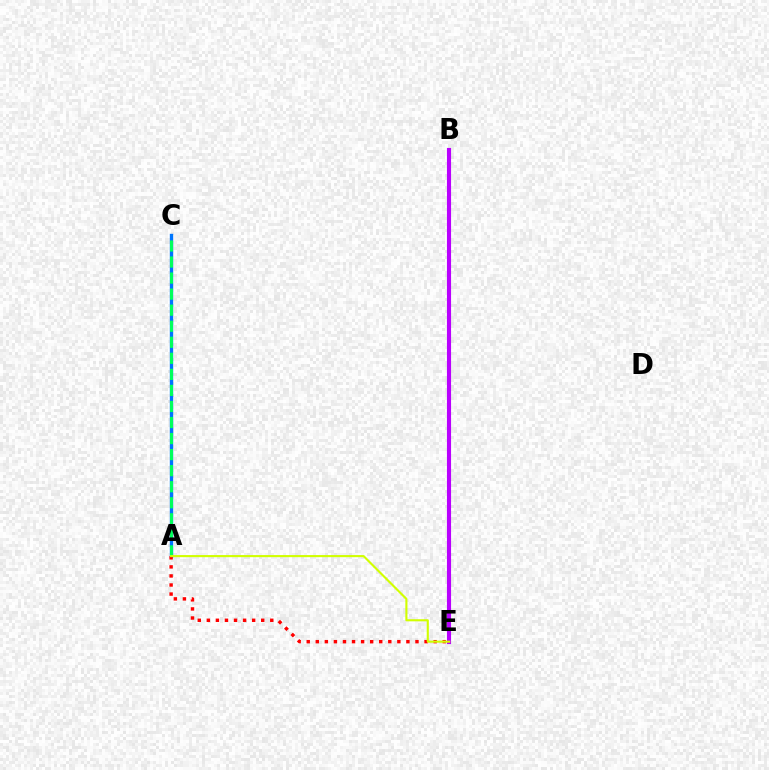{('B', 'E'): [{'color': '#b900ff', 'line_style': 'solid', 'thickness': 2.96}], ('A', 'C'): [{'color': '#0074ff', 'line_style': 'solid', 'thickness': 2.42}, {'color': '#00ff5c', 'line_style': 'dashed', 'thickness': 2.18}], ('A', 'E'): [{'color': '#ff0000', 'line_style': 'dotted', 'thickness': 2.46}, {'color': '#d1ff00', 'line_style': 'solid', 'thickness': 1.52}]}